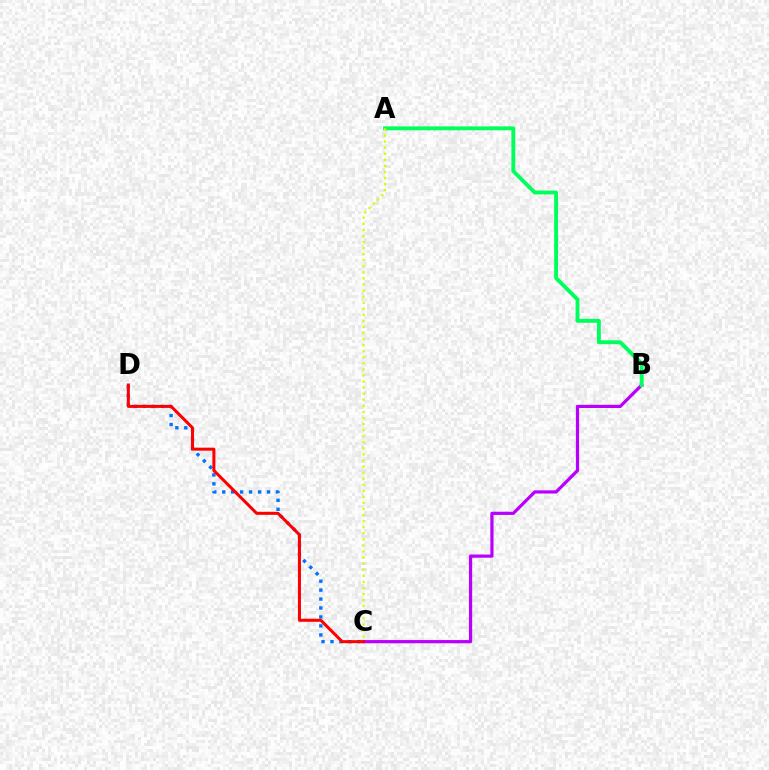{('B', 'C'): [{'color': '#b900ff', 'line_style': 'solid', 'thickness': 2.31}], ('A', 'B'): [{'color': '#00ff5c', 'line_style': 'solid', 'thickness': 2.8}], ('C', 'D'): [{'color': '#0074ff', 'line_style': 'dotted', 'thickness': 2.43}, {'color': '#ff0000', 'line_style': 'solid', 'thickness': 2.18}], ('A', 'C'): [{'color': '#d1ff00', 'line_style': 'dotted', 'thickness': 1.65}]}